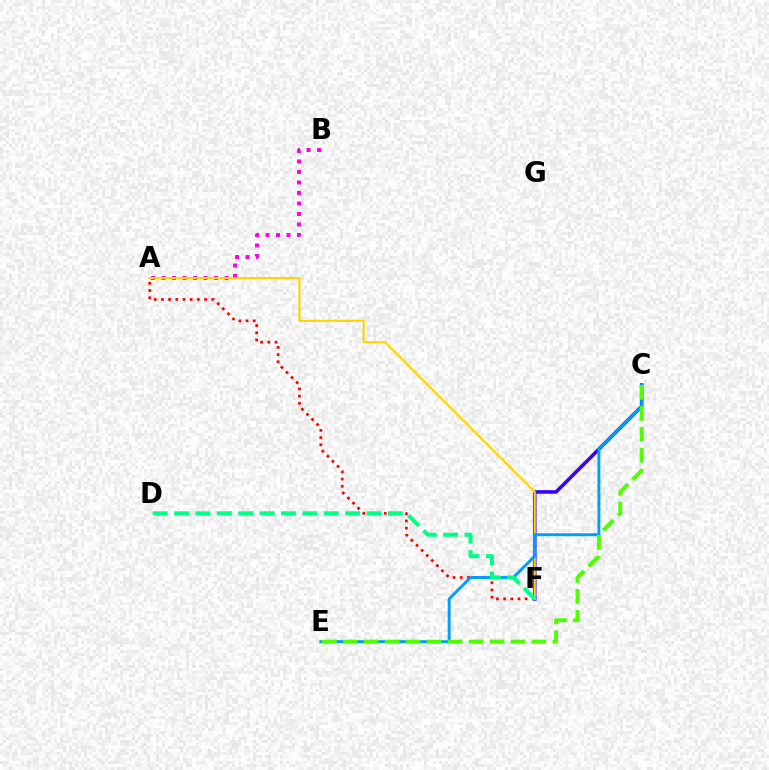{('A', 'B'): [{'color': '#ff00ed', 'line_style': 'dotted', 'thickness': 2.85}], ('A', 'F'): [{'color': '#ff0000', 'line_style': 'dotted', 'thickness': 1.95}, {'color': '#ffd500', 'line_style': 'solid', 'thickness': 1.55}], ('C', 'F'): [{'color': '#3700ff', 'line_style': 'solid', 'thickness': 2.56}], ('C', 'E'): [{'color': '#009eff', 'line_style': 'solid', 'thickness': 2.11}, {'color': '#4fff00', 'line_style': 'dashed', 'thickness': 2.85}], ('D', 'F'): [{'color': '#00ff86', 'line_style': 'dashed', 'thickness': 2.9}]}